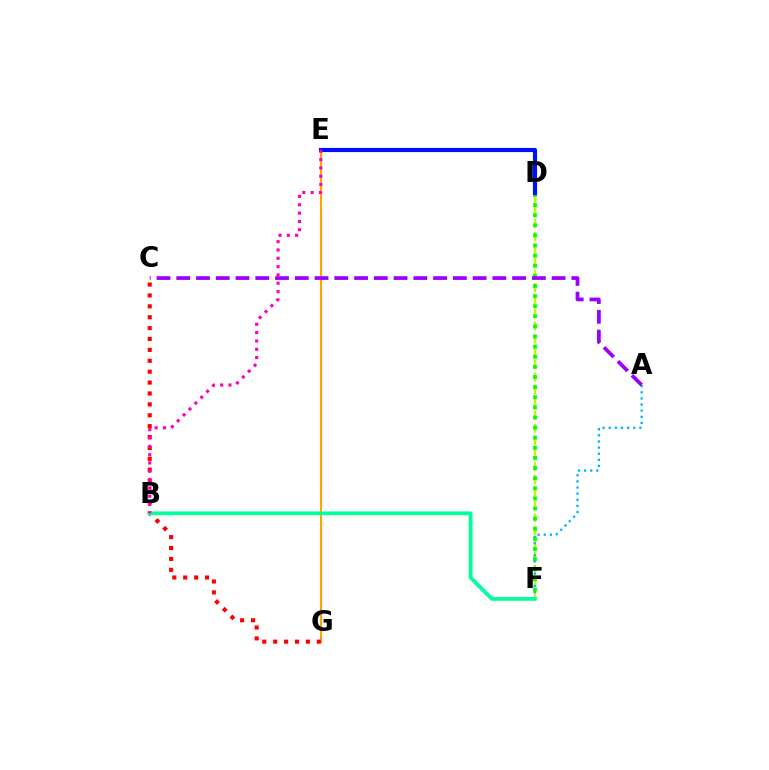{('E', 'G'): [{'color': '#ffa500', 'line_style': 'solid', 'thickness': 1.54}], ('D', 'F'): [{'color': '#b3ff00', 'line_style': 'dashed', 'thickness': 1.74}, {'color': '#08ff00', 'line_style': 'dotted', 'thickness': 2.75}], ('A', 'F'): [{'color': '#00b5ff', 'line_style': 'dotted', 'thickness': 1.67}], ('A', 'C'): [{'color': '#9b00ff', 'line_style': 'dashed', 'thickness': 2.68}], ('C', 'G'): [{'color': '#ff0000', 'line_style': 'dotted', 'thickness': 2.96}], ('D', 'E'): [{'color': '#0010ff', 'line_style': 'solid', 'thickness': 2.98}], ('B', 'F'): [{'color': '#00ff9d', 'line_style': 'solid', 'thickness': 2.73}], ('B', 'E'): [{'color': '#ff00bd', 'line_style': 'dotted', 'thickness': 2.26}]}